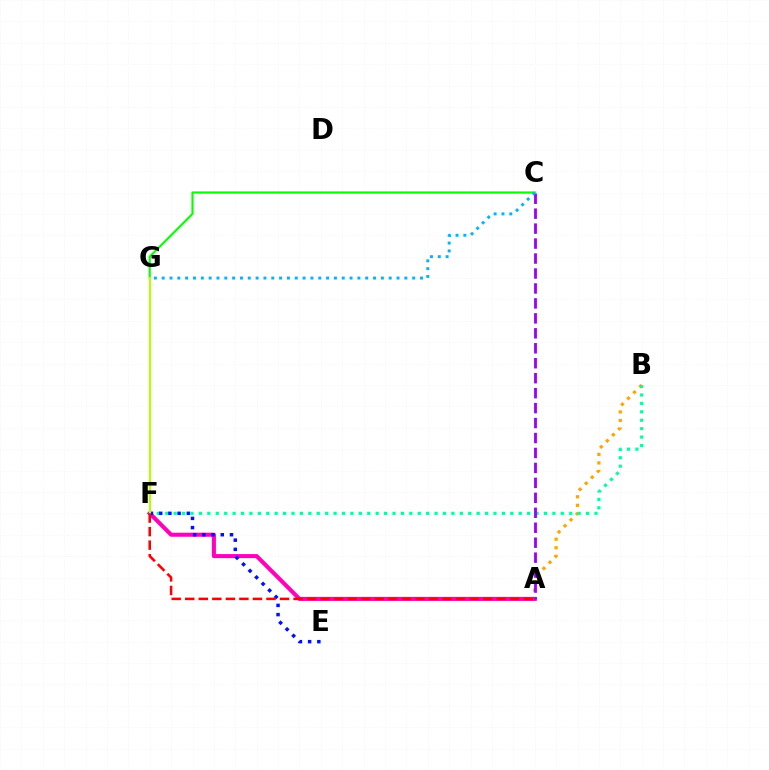{('A', 'B'): [{'color': '#ffa500', 'line_style': 'dotted', 'thickness': 2.32}], ('B', 'F'): [{'color': '#00ff9d', 'line_style': 'dotted', 'thickness': 2.29}], ('A', 'F'): [{'color': '#ff00bd', 'line_style': 'solid', 'thickness': 2.93}, {'color': '#ff0000', 'line_style': 'dashed', 'thickness': 1.84}], ('A', 'C'): [{'color': '#9b00ff', 'line_style': 'dashed', 'thickness': 2.03}], ('E', 'F'): [{'color': '#0010ff', 'line_style': 'dotted', 'thickness': 2.5}], ('C', 'G'): [{'color': '#08ff00', 'line_style': 'solid', 'thickness': 1.55}, {'color': '#00b5ff', 'line_style': 'dotted', 'thickness': 2.13}], ('F', 'G'): [{'color': '#b3ff00', 'line_style': 'solid', 'thickness': 1.53}]}